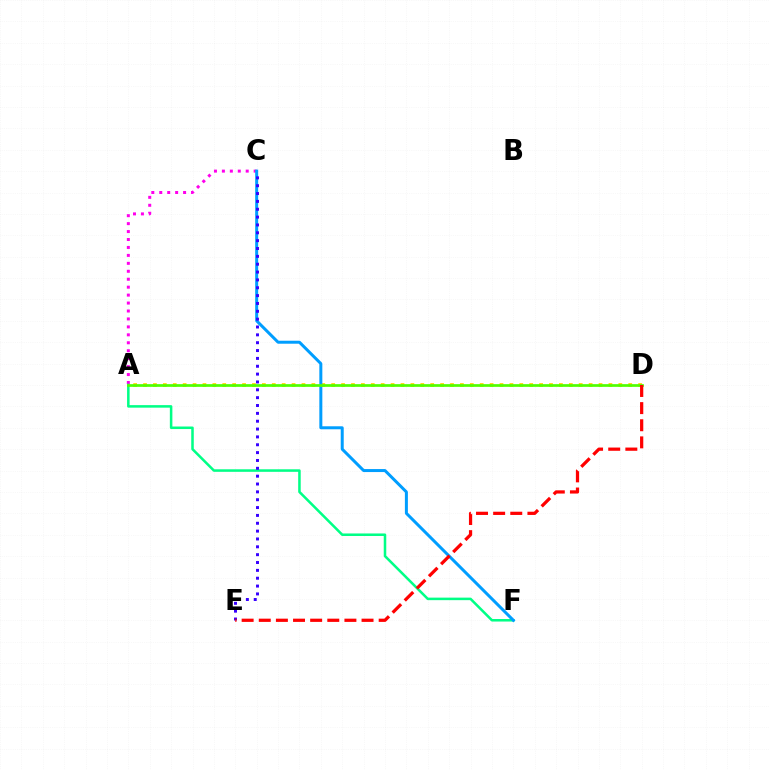{('A', 'D'): [{'color': '#ffd500', 'line_style': 'dotted', 'thickness': 2.69}, {'color': '#4fff00', 'line_style': 'solid', 'thickness': 1.94}], ('A', 'C'): [{'color': '#ff00ed', 'line_style': 'dotted', 'thickness': 2.16}], ('A', 'F'): [{'color': '#00ff86', 'line_style': 'solid', 'thickness': 1.82}], ('C', 'F'): [{'color': '#009eff', 'line_style': 'solid', 'thickness': 2.16}], ('C', 'E'): [{'color': '#3700ff', 'line_style': 'dotted', 'thickness': 2.13}], ('D', 'E'): [{'color': '#ff0000', 'line_style': 'dashed', 'thickness': 2.33}]}